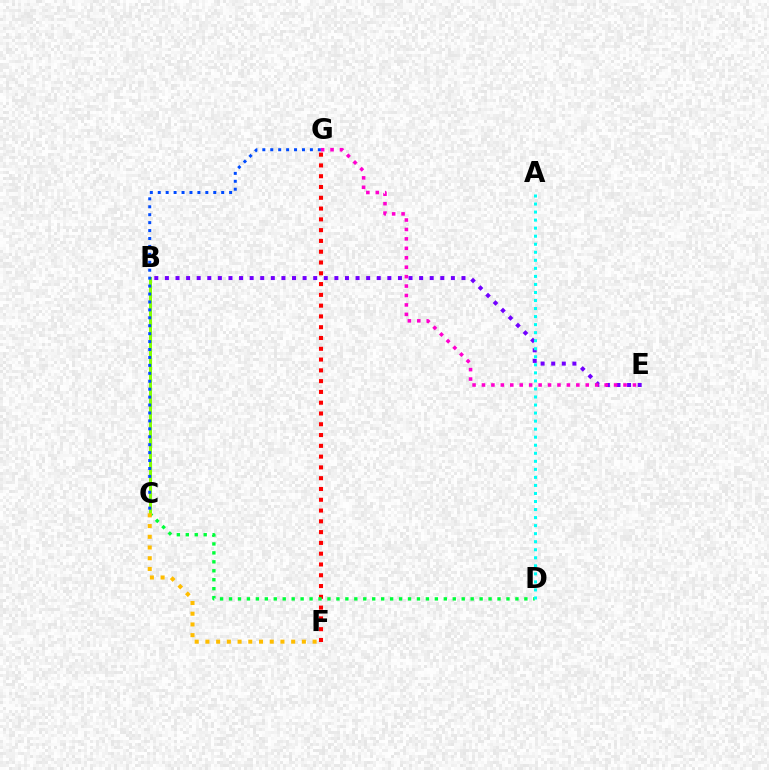{('B', 'E'): [{'color': '#7200ff', 'line_style': 'dotted', 'thickness': 2.88}], ('F', 'G'): [{'color': '#ff0000', 'line_style': 'dotted', 'thickness': 2.93}], ('C', 'D'): [{'color': '#00ff39', 'line_style': 'dotted', 'thickness': 2.43}], ('A', 'D'): [{'color': '#00fff6', 'line_style': 'dotted', 'thickness': 2.18}], ('B', 'C'): [{'color': '#84ff00', 'line_style': 'solid', 'thickness': 2.16}], ('E', 'G'): [{'color': '#ff00cf', 'line_style': 'dotted', 'thickness': 2.56}], ('C', 'G'): [{'color': '#004bff', 'line_style': 'dotted', 'thickness': 2.15}], ('C', 'F'): [{'color': '#ffbd00', 'line_style': 'dotted', 'thickness': 2.91}]}